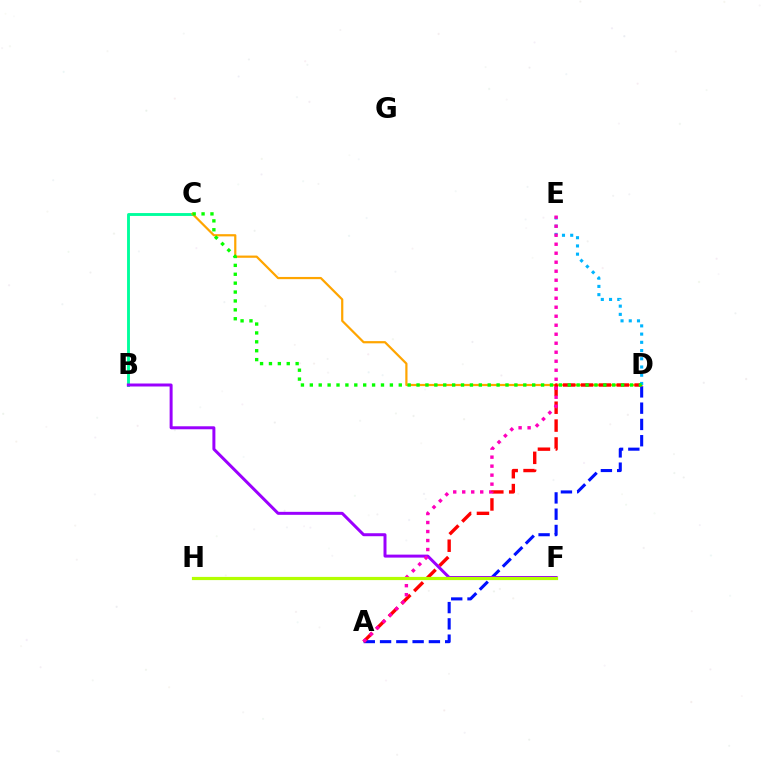{('B', 'C'): [{'color': '#00ff9d', 'line_style': 'solid', 'thickness': 2.08}], ('A', 'D'): [{'color': '#0010ff', 'line_style': 'dashed', 'thickness': 2.21}, {'color': '#ff0000', 'line_style': 'dashed', 'thickness': 2.43}], ('C', 'D'): [{'color': '#ffa500', 'line_style': 'solid', 'thickness': 1.6}, {'color': '#08ff00', 'line_style': 'dotted', 'thickness': 2.42}], ('D', 'E'): [{'color': '#00b5ff', 'line_style': 'dotted', 'thickness': 2.23}], ('B', 'F'): [{'color': '#9b00ff', 'line_style': 'solid', 'thickness': 2.15}], ('A', 'E'): [{'color': '#ff00bd', 'line_style': 'dotted', 'thickness': 2.45}], ('F', 'H'): [{'color': '#b3ff00', 'line_style': 'solid', 'thickness': 2.3}]}